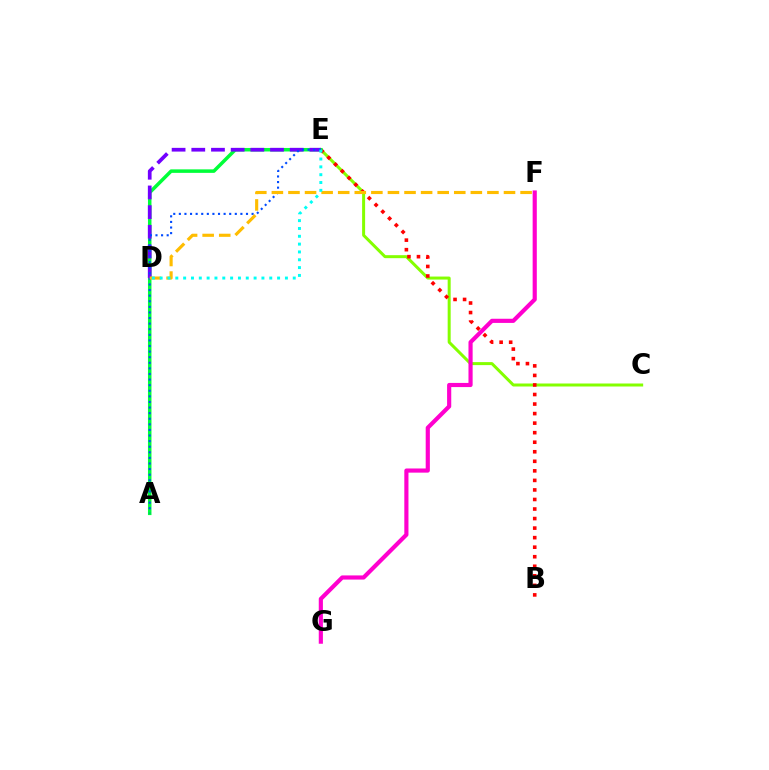{('C', 'E'): [{'color': '#84ff00', 'line_style': 'solid', 'thickness': 2.16}], ('B', 'E'): [{'color': '#ff0000', 'line_style': 'dotted', 'thickness': 2.59}], ('A', 'E'): [{'color': '#00ff39', 'line_style': 'solid', 'thickness': 2.52}, {'color': '#004bff', 'line_style': 'dotted', 'thickness': 1.52}], ('F', 'G'): [{'color': '#ff00cf', 'line_style': 'solid', 'thickness': 2.99}], ('D', 'E'): [{'color': '#7200ff', 'line_style': 'dashed', 'thickness': 2.67}, {'color': '#00fff6', 'line_style': 'dotted', 'thickness': 2.13}], ('D', 'F'): [{'color': '#ffbd00', 'line_style': 'dashed', 'thickness': 2.25}]}